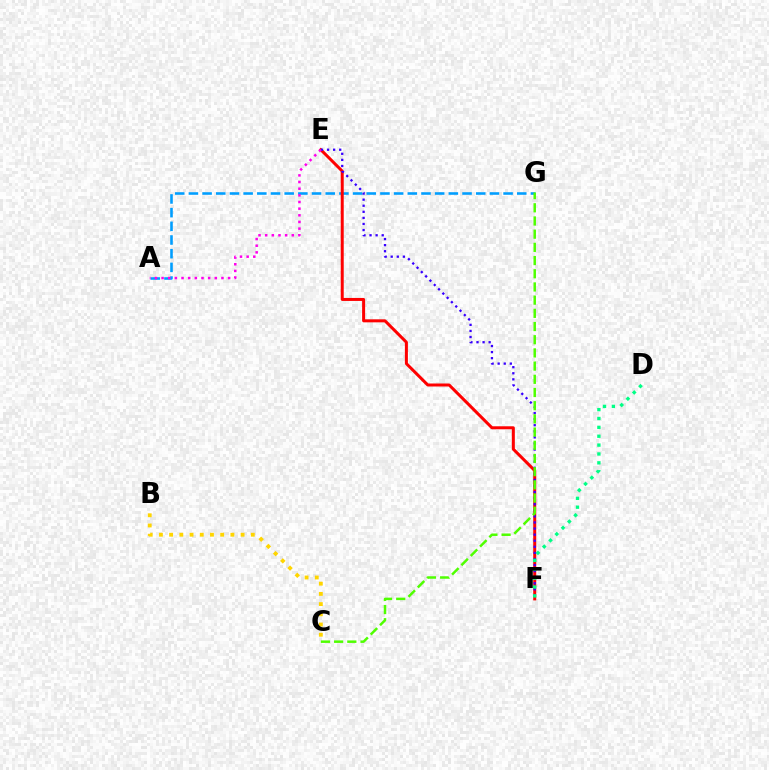{('A', 'G'): [{'color': '#009eff', 'line_style': 'dashed', 'thickness': 1.86}], ('E', 'F'): [{'color': '#ff0000', 'line_style': 'solid', 'thickness': 2.16}, {'color': '#3700ff', 'line_style': 'dotted', 'thickness': 1.65}], ('B', 'C'): [{'color': '#ffd500', 'line_style': 'dotted', 'thickness': 2.77}], ('A', 'E'): [{'color': '#ff00ed', 'line_style': 'dotted', 'thickness': 1.81}], ('D', 'F'): [{'color': '#00ff86', 'line_style': 'dotted', 'thickness': 2.41}], ('C', 'G'): [{'color': '#4fff00', 'line_style': 'dashed', 'thickness': 1.79}]}